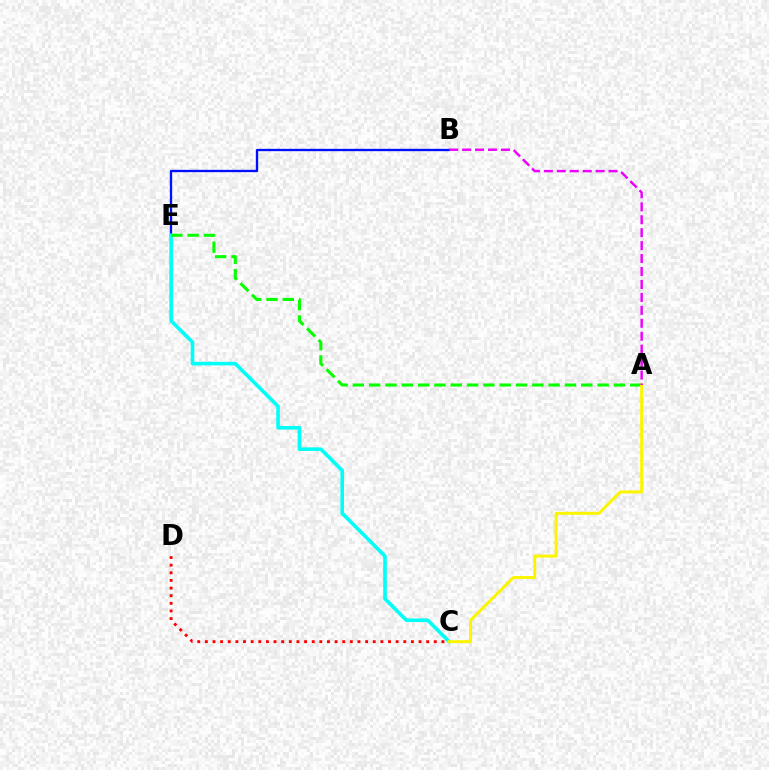{('B', 'E'): [{'color': '#0010ff', 'line_style': 'solid', 'thickness': 1.68}], ('C', 'E'): [{'color': '#00fff6', 'line_style': 'solid', 'thickness': 2.59}], ('A', 'E'): [{'color': '#08ff00', 'line_style': 'dashed', 'thickness': 2.22}], ('A', 'C'): [{'color': '#fcf500', 'line_style': 'solid', 'thickness': 2.16}], ('C', 'D'): [{'color': '#ff0000', 'line_style': 'dotted', 'thickness': 2.07}], ('A', 'B'): [{'color': '#ee00ff', 'line_style': 'dashed', 'thickness': 1.76}]}